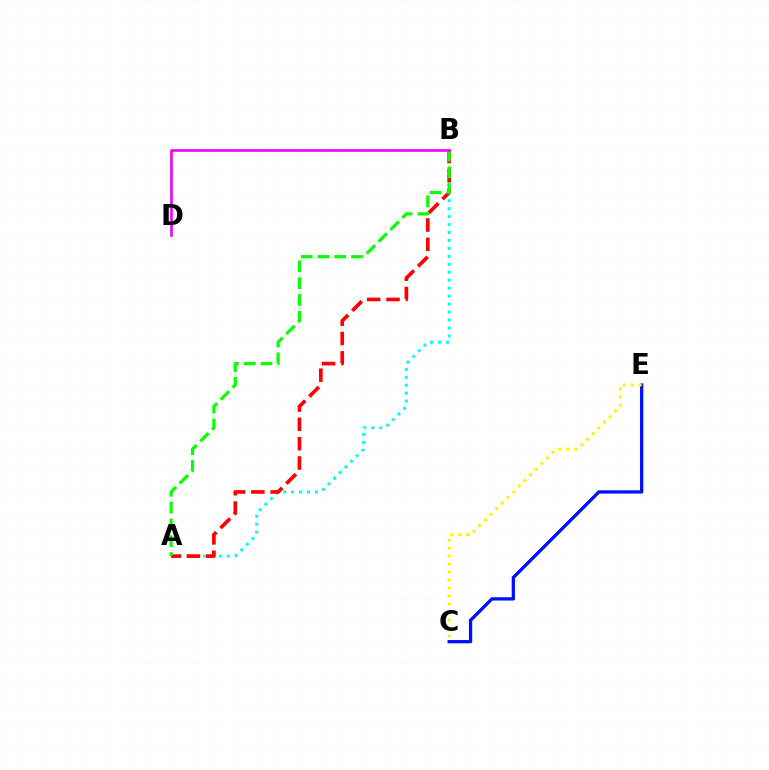{('A', 'B'): [{'color': '#00fff6', 'line_style': 'dotted', 'thickness': 2.16}, {'color': '#ff0000', 'line_style': 'dashed', 'thickness': 2.63}, {'color': '#08ff00', 'line_style': 'dashed', 'thickness': 2.28}], ('C', 'E'): [{'color': '#0010ff', 'line_style': 'solid', 'thickness': 2.37}, {'color': '#fcf500', 'line_style': 'dotted', 'thickness': 2.17}], ('B', 'D'): [{'color': '#ee00ff', 'line_style': 'solid', 'thickness': 1.89}]}